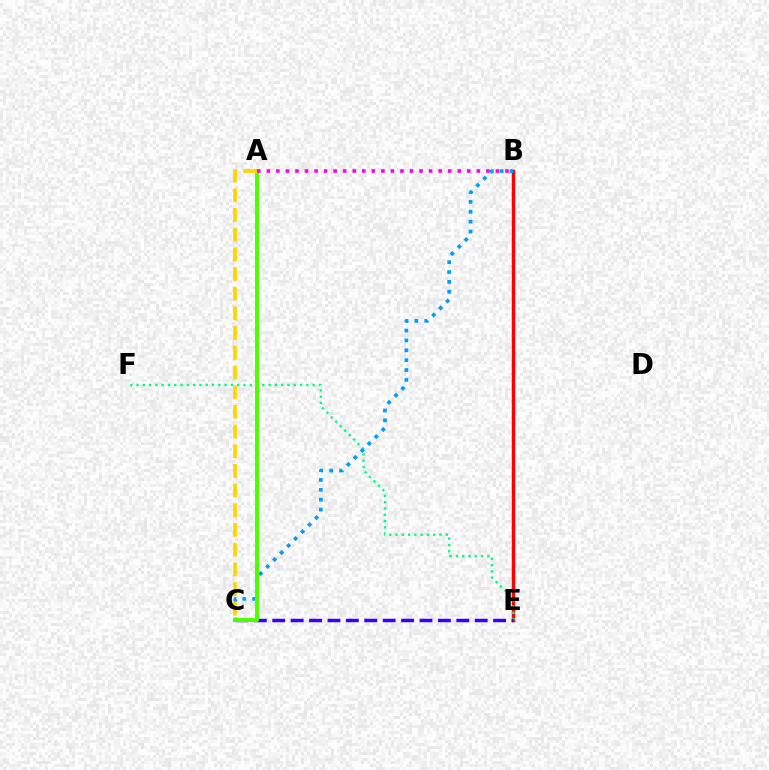{('B', 'E'): [{'color': '#ff0000', 'line_style': 'solid', 'thickness': 2.48}], ('E', 'F'): [{'color': '#00ff86', 'line_style': 'dotted', 'thickness': 1.71}], ('B', 'C'): [{'color': '#009eff', 'line_style': 'dotted', 'thickness': 2.68}], ('C', 'E'): [{'color': '#3700ff', 'line_style': 'dashed', 'thickness': 2.5}], ('A', 'C'): [{'color': '#4fff00', 'line_style': 'solid', 'thickness': 2.87}, {'color': '#ffd500', 'line_style': 'dashed', 'thickness': 2.68}], ('A', 'B'): [{'color': '#ff00ed', 'line_style': 'dotted', 'thickness': 2.59}]}